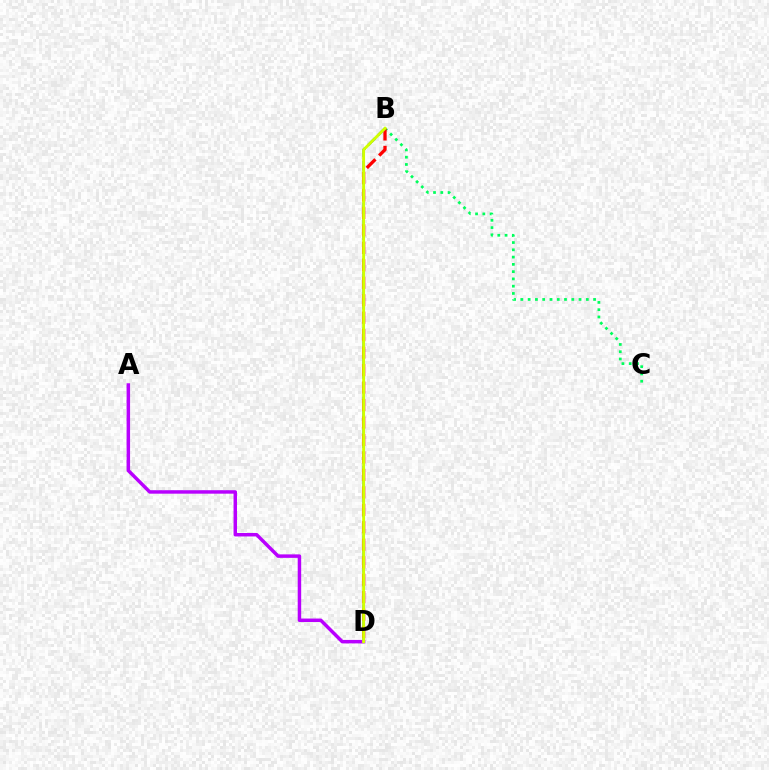{('B', 'D'): [{'color': '#0074ff', 'line_style': 'dashed', 'thickness': 1.88}, {'color': '#ff0000', 'line_style': 'dashed', 'thickness': 2.37}, {'color': '#d1ff00', 'line_style': 'solid', 'thickness': 2.08}], ('B', 'C'): [{'color': '#00ff5c', 'line_style': 'dotted', 'thickness': 1.98}], ('A', 'D'): [{'color': '#b900ff', 'line_style': 'solid', 'thickness': 2.5}]}